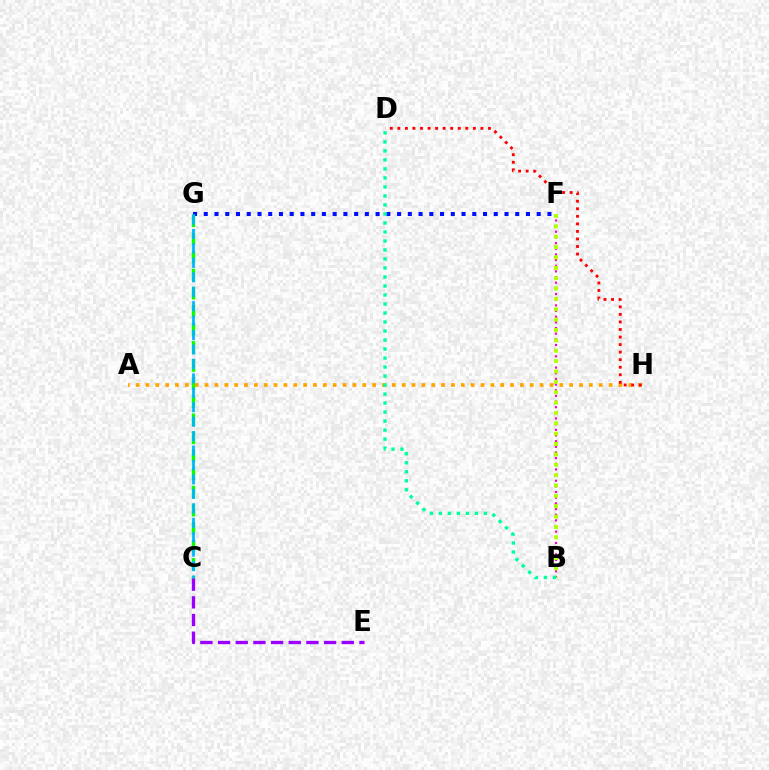{('B', 'F'): [{'color': '#ff00bd', 'line_style': 'dotted', 'thickness': 1.54}, {'color': '#b3ff00', 'line_style': 'dotted', 'thickness': 2.82}], ('F', 'G'): [{'color': '#0010ff', 'line_style': 'dotted', 'thickness': 2.92}], ('C', 'G'): [{'color': '#08ff00', 'line_style': 'dashed', 'thickness': 2.46}, {'color': '#00b5ff', 'line_style': 'dashed', 'thickness': 1.96}], ('A', 'H'): [{'color': '#ffa500', 'line_style': 'dotted', 'thickness': 2.68}], ('D', 'H'): [{'color': '#ff0000', 'line_style': 'dotted', 'thickness': 2.05}], ('C', 'E'): [{'color': '#9b00ff', 'line_style': 'dashed', 'thickness': 2.4}], ('B', 'D'): [{'color': '#00ff9d', 'line_style': 'dotted', 'thickness': 2.45}]}